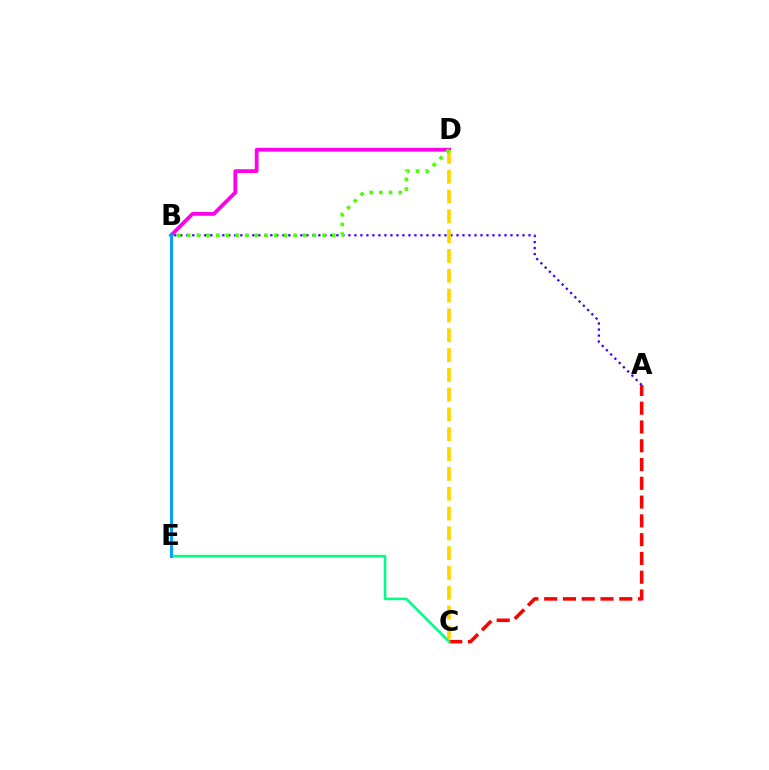{('A', 'B'): [{'color': '#3700ff', 'line_style': 'dotted', 'thickness': 1.63}], ('B', 'D'): [{'color': '#ff00ed', 'line_style': 'solid', 'thickness': 2.71}, {'color': '#4fff00', 'line_style': 'dotted', 'thickness': 2.63}], ('A', 'C'): [{'color': '#ff0000', 'line_style': 'dashed', 'thickness': 2.55}], ('C', 'D'): [{'color': '#ffd500', 'line_style': 'dashed', 'thickness': 2.69}], ('C', 'E'): [{'color': '#00ff86', 'line_style': 'solid', 'thickness': 1.87}], ('B', 'E'): [{'color': '#009eff', 'line_style': 'solid', 'thickness': 2.12}]}